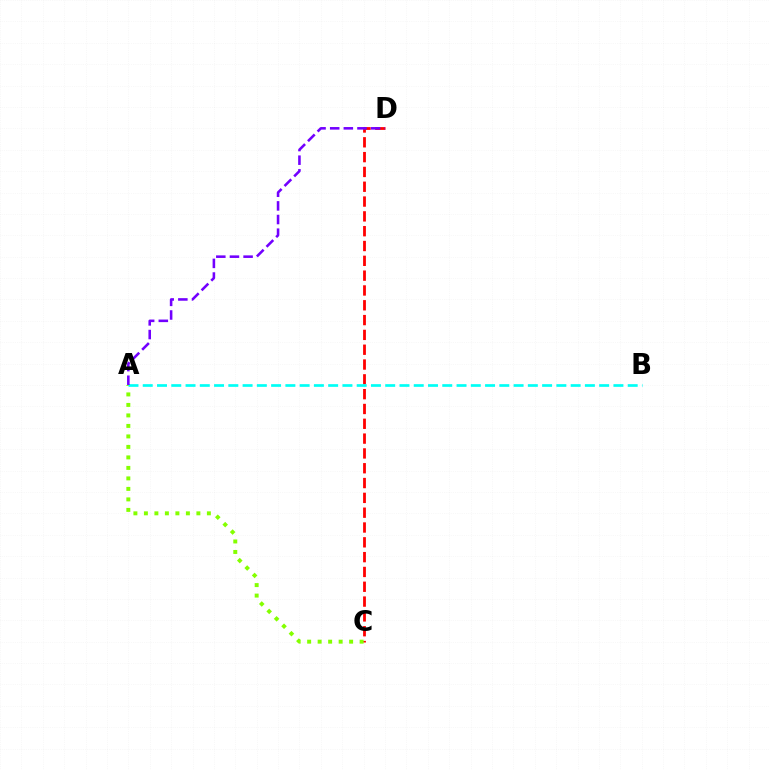{('C', 'D'): [{'color': '#ff0000', 'line_style': 'dashed', 'thickness': 2.01}], ('A', 'C'): [{'color': '#84ff00', 'line_style': 'dotted', 'thickness': 2.85}], ('A', 'B'): [{'color': '#00fff6', 'line_style': 'dashed', 'thickness': 1.94}], ('A', 'D'): [{'color': '#7200ff', 'line_style': 'dashed', 'thickness': 1.85}]}